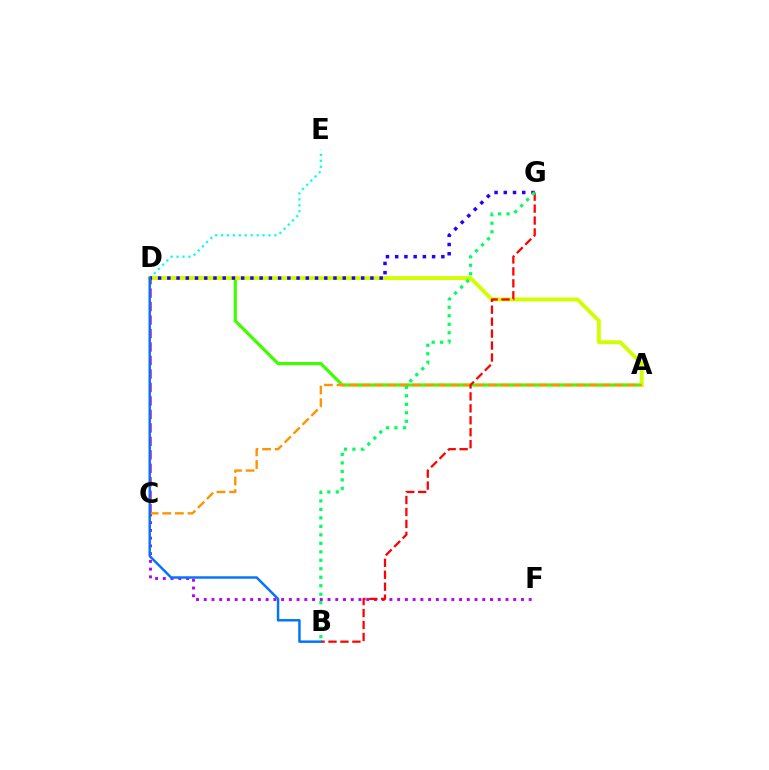{('C', 'F'): [{'color': '#b900ff', 'line_style': 'dotted', 'thickness': 2.1}], ('A', 'D'): [{'color': '#3dff00', 'line_style': 'solid', 'thickness': 2.29}, {'color': '#d1ff00', 'line_style': 'solid', 'thickness': 2.81}], ('C', 'D'): [{'color': '#ff00ac', 'line_style': 'dashed', 'thickness': 1.83}], ('D', 'E'): [{'color': '#00fff6', 'line_style': 'dotted', 'thickness': 1.61}], ('D', 'G'): [{'color': '#2500ff', 'line_style': 'dotted', 'thickness': 2.51}], ('A', 'C'): [{'color': '#ff9400', 'line_style': 'dashed', 'thickness': 1.71}], ('B', 'G'): [{'color': '#ff0000', 'line_style': 'dashed', 'thickness': 1.62}, {'color': '#00ff5c', 'line_style': 'dotted', 'thickness': 2.3}], ('B', 'D'): [{'color': '#0074ff', 'line_style': 'solid', 'thickness': 1.77}]}